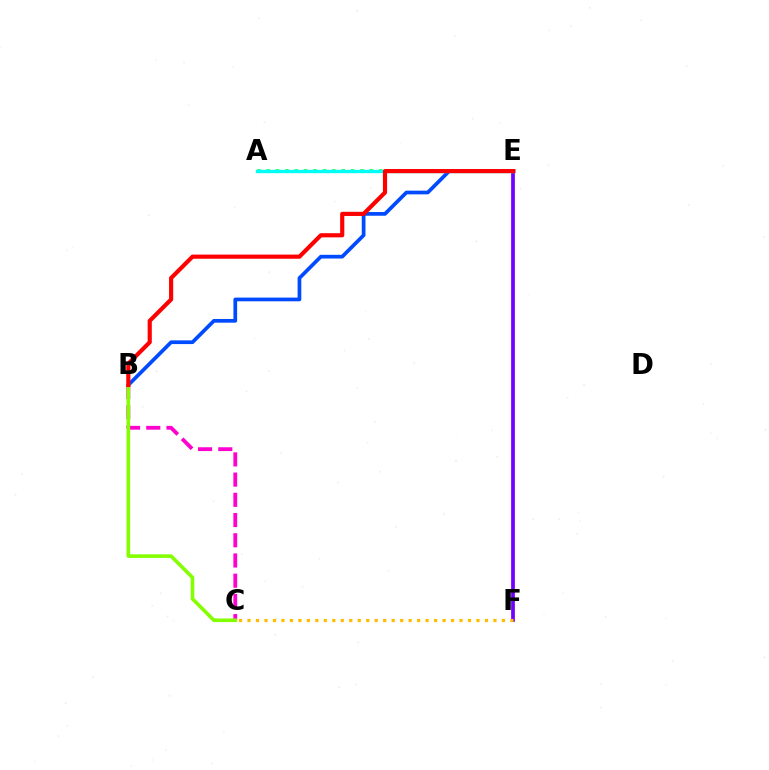{('E', 'F'): [{'color': '#7200ff', 'line_style': 'solid', 'thickness': 2.69}], ('B', 'E'): [{'color': '#004bff', 'line_style': 'solid', 'thickness': 2.67}, {'color': '#ff0000', 'line_style': 'solid', 'thickness': 2.99}], ('A', 'E'): [{'color': '#00ff39', 'line_style': 'dotted', 'thickness': 2.55}, {'color': '#00fff6', 'line_style': 'solid', 'thickness': 2.41}], ('B', 'C'): [{'color': '#ff00cf', 'line_style': 'dashed', 'thickness': 2.75}, {'color': '#84ff00', 'line_style': 'solid', 'thickness': 2.59}], ('C', 'F'): [{'color': '#ffbd00', 'line_style': 'dotted', 'thickness': 2.3}]}